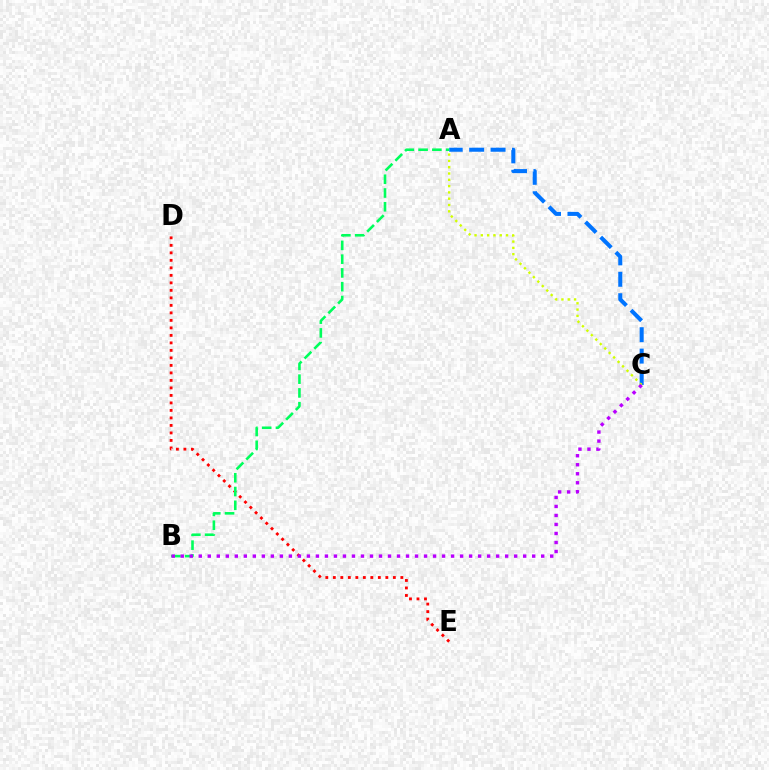{('D', 'E'): [{'color': '#ff0000', 'line_style': 'dotted', 'thickness': 2.04}], ('A', 'C'): [{'color': '#0074ff', 'line_style': 'dashed', 'thickness': 2.91}, {'color': '#d1ff00', 'line_style': 'dotted', 'thickness': 1.71}], ('A', 'B'): [{'color': '#00ff5c', 'line_style': 'dashed', 'thickness': 1.87}], ('B', 'C'): [{'color': '#b900ff', 'line_style': 'dotted', 'thickness': 2.45}]}